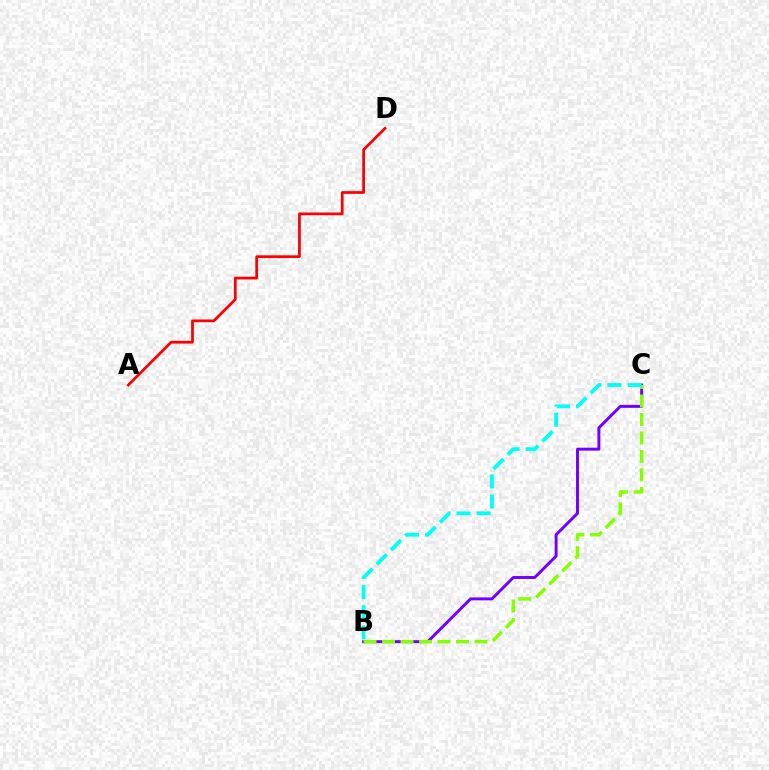{('B', 'C'): [{'color': '#7200ff', 'line_style': 'solid', 'thickness': 2.12}, {'color': '#84ff00', 'line_style': 'dashed', 'thickness': 2.51}, {'color': '#00fff6', 'line_style': 'dashed', 'thickness': 2.74}], ('A', 'D'): [{'color': '#ff0000', 'line_style': 'solid', 'thickness': 1.97}]}